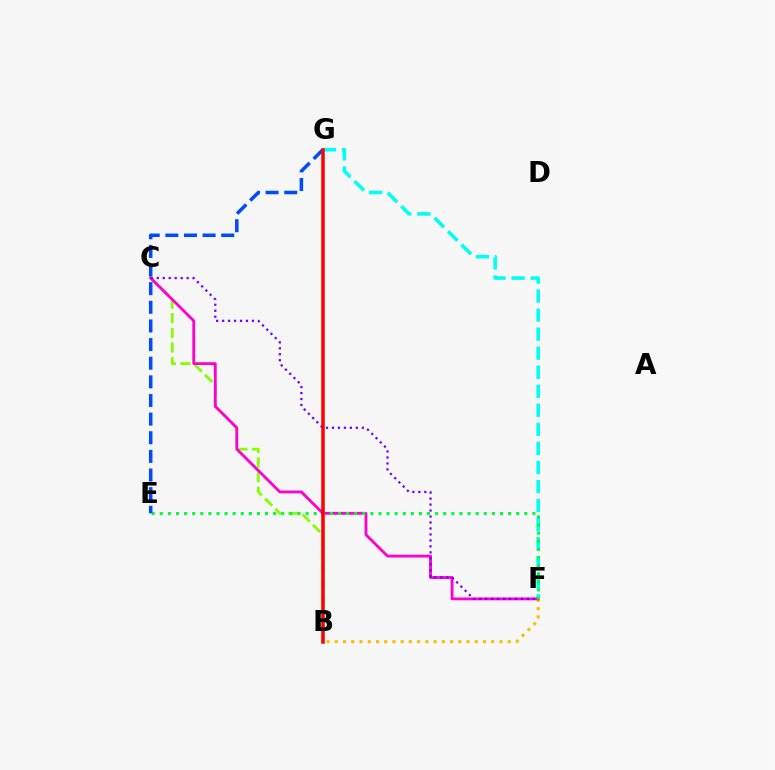{('B', 'F'): [{'color': '#ffbd00', 'line_style': 'dotted', 'thickness': 2.24}], ('F', 'G'): [{'color': '#00fff6', 'line_style': 'dashed', 'thickness': 2.59}], ('B', 'C'): [{'color': '#84ff00', 'line_style': 'dashed', 'thickness': 1.99}], ('C', 'F'): [{'color': '#ff00cf', 'line_style': 'solid', 'thickness': 2.03}, {'color': '#7200ff', 'line_style': 'dotted', 'thickness': 1.62}], ('E', 'F'): [{'color': '#00ff39', 'line_style': 'dotted', 'thickness': 2.2}], ('E', 'G'): [{'color': '#004bff', 'line_style': 'dashed', 'thickness': 2.53}], ('B', 'G'): [{'color': '#ff0000', 'line_style': 'solid', 'thickness': 2.53}]}